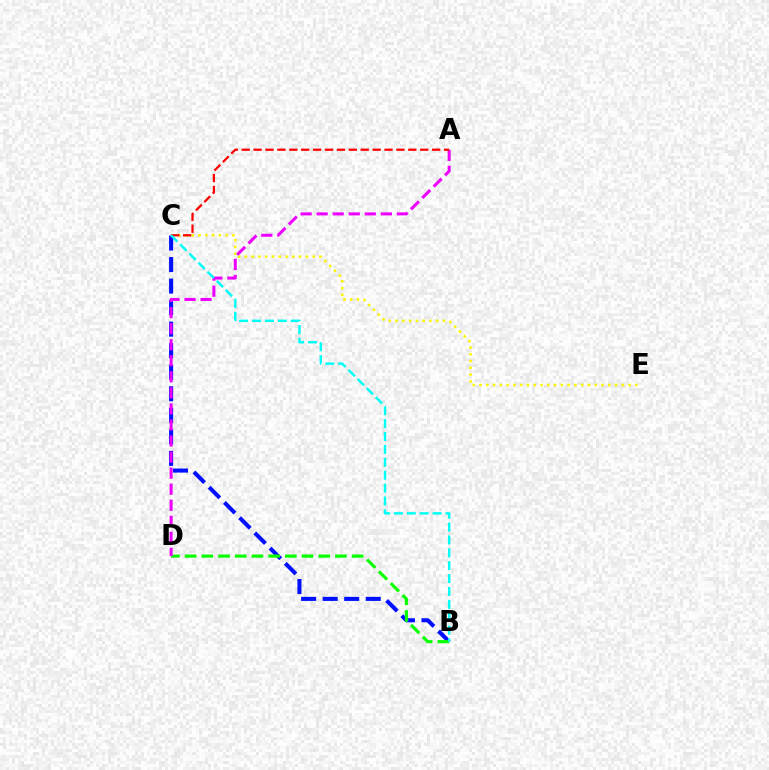{('B', 'C'): [{'color': '#0010ff', 'line_style': 'dashed', 'thickness': 2.93}, {'color': '#00fff6', 'line_style': 'dashed', 'thickness': 1.75}], ('C', 'E'): [{'color': '#fcf500', 'line_style': 'dotted', 'thickness': 1.84}], ('B', 'D'): [{'color': '#08ff00', 'line_style': 'dashed', 'thickness': 2.27}], ('A', 'D'): [{'color': '#ee00ff', 'line_style': 'dashed', 'thickness': 2.18}], ('A', 'C'): [{'color': '#ff0000', 'line_style': 'dashed', 'thickness': 1.62}]}